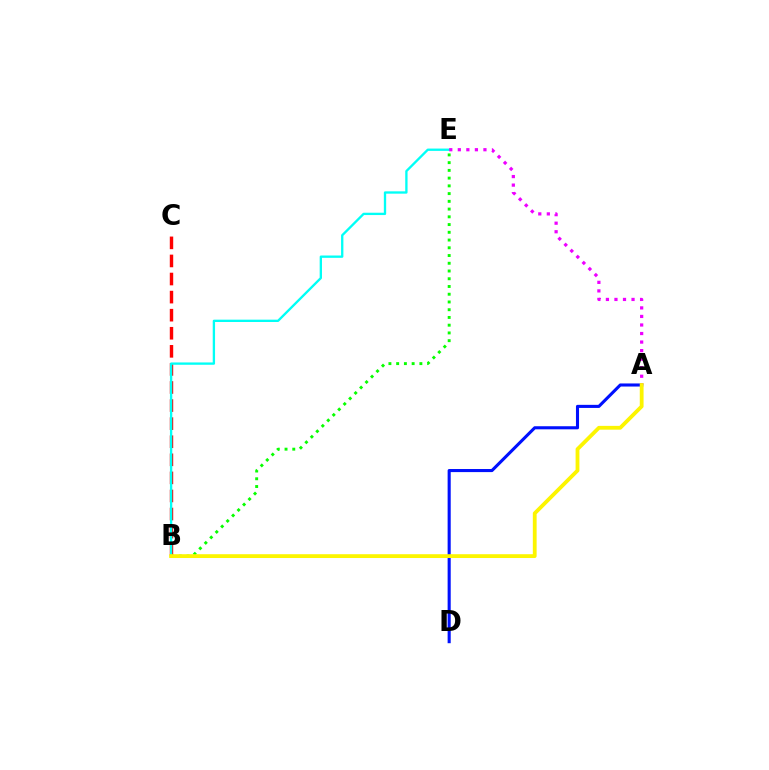{('B', 'C'): [{'color': '#ff0000', 'line_style': 'dashed', 'thickness': 2.46}], ('B', 'E'): [{'color': '#08ff00', 'line_style': 'dotted', 'thickness': 2.1}, {'color': '#00fff6', 'line_style': 'solid', 'thickness': 1.68}], ('A', 'D'): [{'color': '#0010ff', 'line_style': 'solid', 'thickness': 2.22}], ('A', 'E'): [{'color': '#ee00ff', 'line_style': 'dotted', 'thickness': 2.32}], ('A', 'B'): [{'color': '#fcf500', 'line_style': 'solid', 'thickness': 2.74}]}